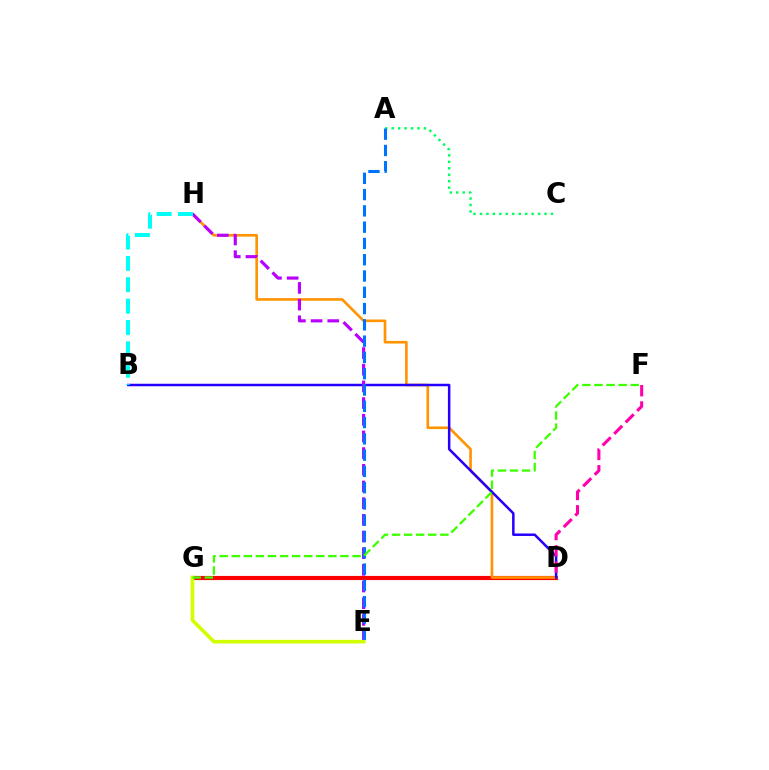{('D', 'G'): [{'color': '#ff0000', 'line_style': 'solid', 'thickness': 2.98}], ('A', 'C'): [{'color': '#00ff5c', 'line_style': 'dotted', 'thickness': 1.75}], ('D', 'H'): [{'color': '#ff9400', 'line_style': 'solid', 'thickness': 1.9}], ('B', 'D'): [{'color': '#2500ff', 'line_style': 'solid', 'thickness': 1.8}], ('E', 'H'): [{'color': '#b900ff', 'line_style': 'dashed', 'thickness': 2.27}], ('B', 'H'): [{'color': '#00fff6', 'line_style': 'dashed', 'thickness': 2.9}], ('E', 'G'): [{'color': '#d1ff00', 'line_style': 'solid', 'thickness': 2.61}], ('D', 'F'): [{'color': '#ff00ac', 'line_style': 'dashed', 'thickness': 2.21}], ('A', 'E'): [{'color': '#0074ff', 'line_style': 'dashed', 'thickness': 2.21}], ('F', 'G'): [{'color': '#3dff00', 'line_style': 'dashed', 'thickness': 1.64}]}